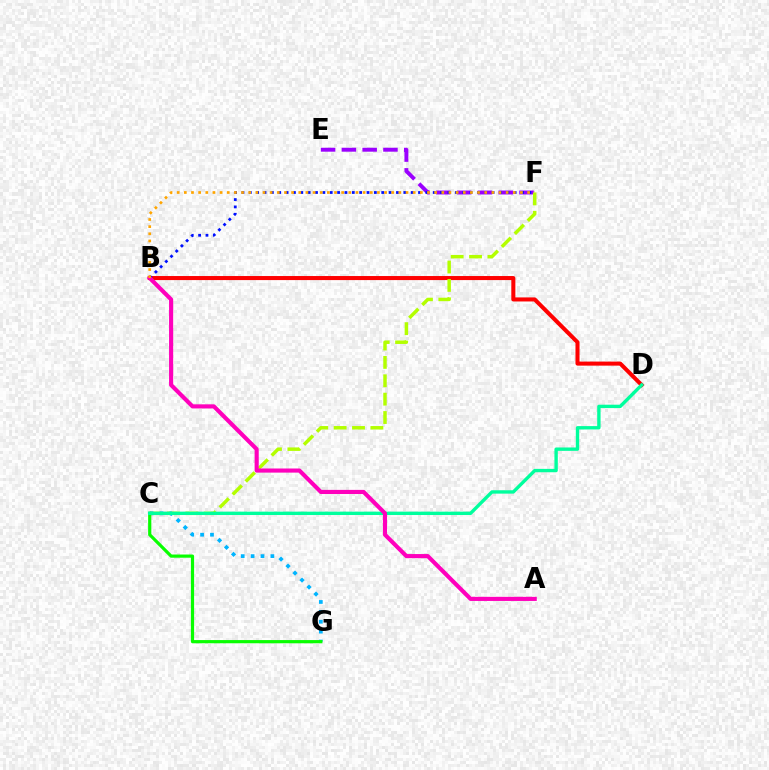{('B', 'D'): [{'color': '#ff0000', 'line_style': 'solid', 'thickness': 2.92}], ('E', 'F'): [{'color': '#9b00ff', 'line_style': 'dashed', 'thickness': 2.82}], ('C', 'F'): [{'color': '#b3ff00', 'line_style': 'dashed', 'thickness': 2.5}], ('C', 'G'): [{'color': '#00b5ff', 'line_style': 'dotted', 'thickness': 2.69}, {'color': '#08ff00', 'line_style': 'solid', 'thickness': 2.29}], ('C', 'D'): [{'color': '#00ff9d', 'line_style': 'solid', 'thickness': 2.43}], ('B', 'F'): [{'color': '#0010ff', 'line_style': 'dotted', 'thickness': 2.0}, {'color': '#ffa500', 'line_style': 'dotted', 'thickness': 1.94}], ('A', 'B'): [{'color': '#ff00bd', 'line_style': 'solid', 'thickness': 2.97}]}